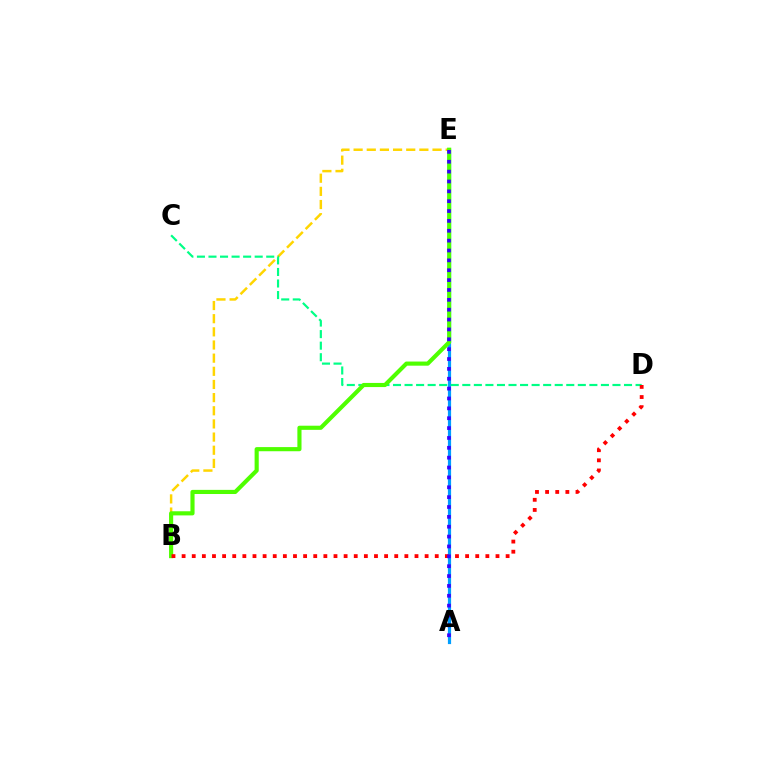{('B', 'E'): [{'color': '#ffd500', 'line_style': 'dashed', 'thickness': 1.79}, {'color': '#4fff00', 'line_style': 'solid', 'thickness': 2.98}], ('A', 'E'): [{'color': '#ff00ed', 'line_style': 'dashed', 'thickness': 1.96}, {'color': '#009eff', 'line_style': 'solid', 'thickness': 2.31}, {'color': '#3700ff', 'line_style': 'dotted', 'thickness': 2.68}], ('C', 'D'): [{'color': '#00ff86', 'line_style': 'dashed', 'thickness': 1.57}], ('B', 'D'): [{'color': '#ff0000', 'line_style': 'dotted', 'thickness': 2.75}]}